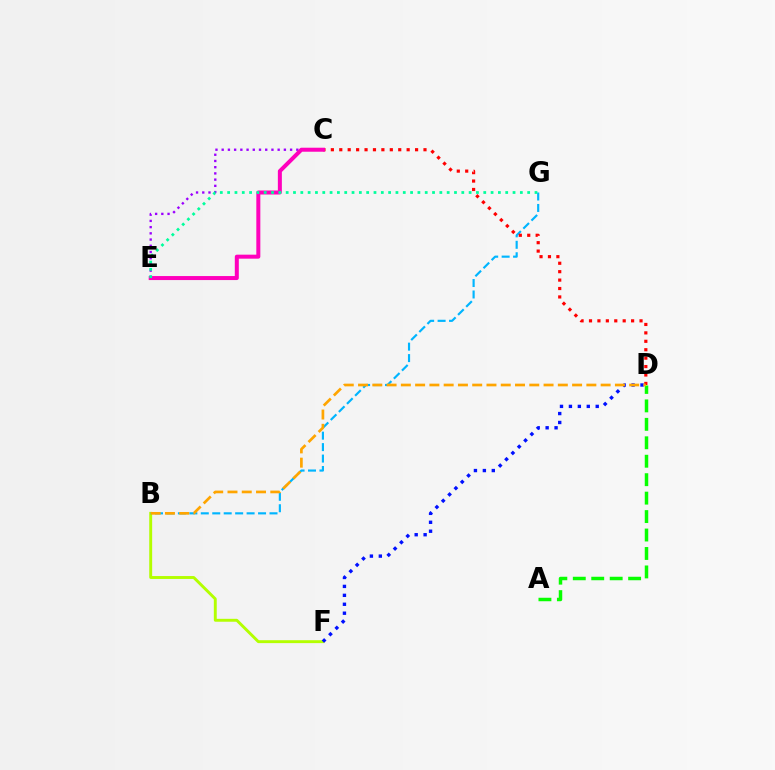{('C', 'E'): [{'color': '#9b00ff', 'line_style': 'dotted', 'thickness': 1.69}, {'color': '#ff00bd', 'line_style': 'solid', 'thickness': 2.89}], ('B', 'F'): [{'color': '#b3ff00', 'line_style': 'solid', 'thickness': 2.1}], ('B', 'G'): [{'color': '#00b5ff', 'line_style': 'dashed', 'thickness': 1.56}], ('D', 'F'): [{'color': '#0010ff', 'line_style': 'dotted', 'thickness': 2.43}], ('A', 'D'): [{'color': '#08ff00', 'line_style': 'dashed', 'thickness': 2.51}], ('C', 'D'): [{'color': '#ff0000', 'line_style': 'dotted', 'thickness': 2.29}], ('B', 'D'): [{'color': '#ffa500', 'line_style': 'dashed', 'thickness': 1.94}], ('E', 'G'): [{'color': '#00ff9d', 'line_style': 'dotted', 'thickness': 1.99}]}